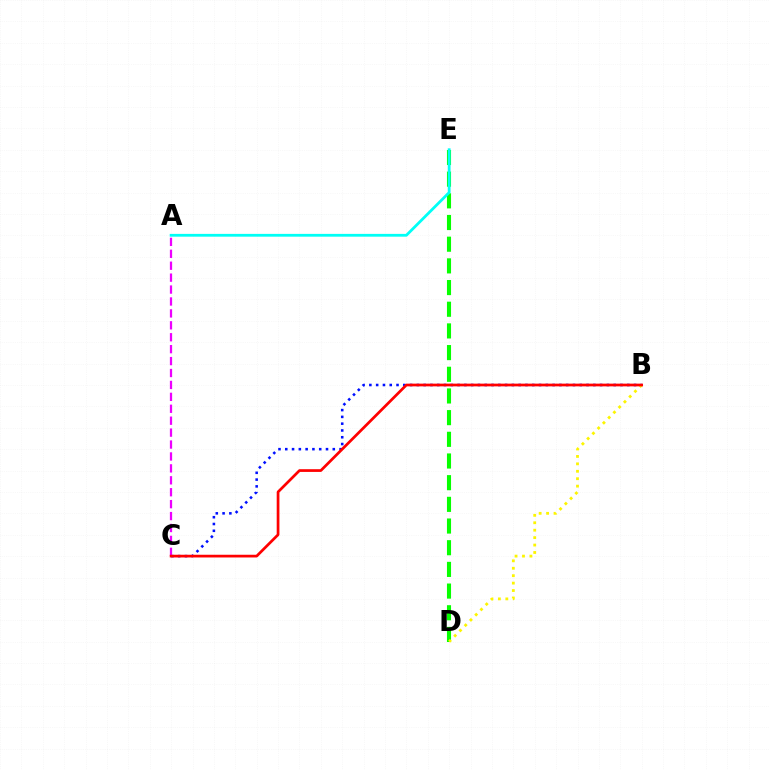{('B', 'C'): [{'color': '#0010ff', 'line_style': 'dotted', 'thickness': 1.84}, {'color': '#ff0000', 'line_style': 'solid', 'thickness': 1.96}], ('A', 'C'): [{'color': '#ee00ff', 'line_style': 'dashed', 'thickness': 1.62}], ('D', 'E'): [{'color': '#08ff00', 'line_style': 'dashed', 'thickness': 2.95}], ('B', 'D'): [{'color': '#fcf500', 'line_style': 'dotted', 'thickness': 2.02}], ('A', 'E'): [{'color': '#00fff6', 'line_style': 'solid', 'thickness': 2.01}]}